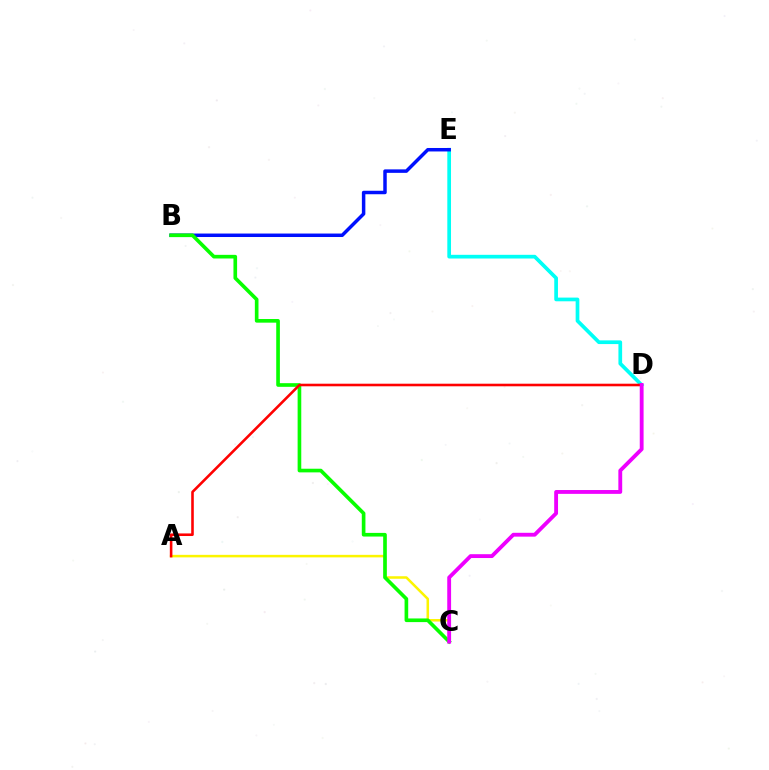{('A', 'C'): [{'color': '#fcf500', 'line_style': 'solid', 'thickness': 1.82}], ('D', 'E'): [{'color': '#00fff6', 'line_style': 'solid', 'thickness': 2.66}], ('B', 'E'): [{'color': '#0010ff', 'line_style': 'solid', 'thickness': 2.5}], ('B', 'C'): [{'color': '#08ff00', 'line_style': 'solid', 'thickness': 2.63}], ('A', 'D'): [{'color': '#ff0000', 'line_style': 'solid', 'thickness': 1.86}], ('C', 'D'): [{'color': '#ee00ff', 'line_style': 'solid', 'thickness': 2.77}]}